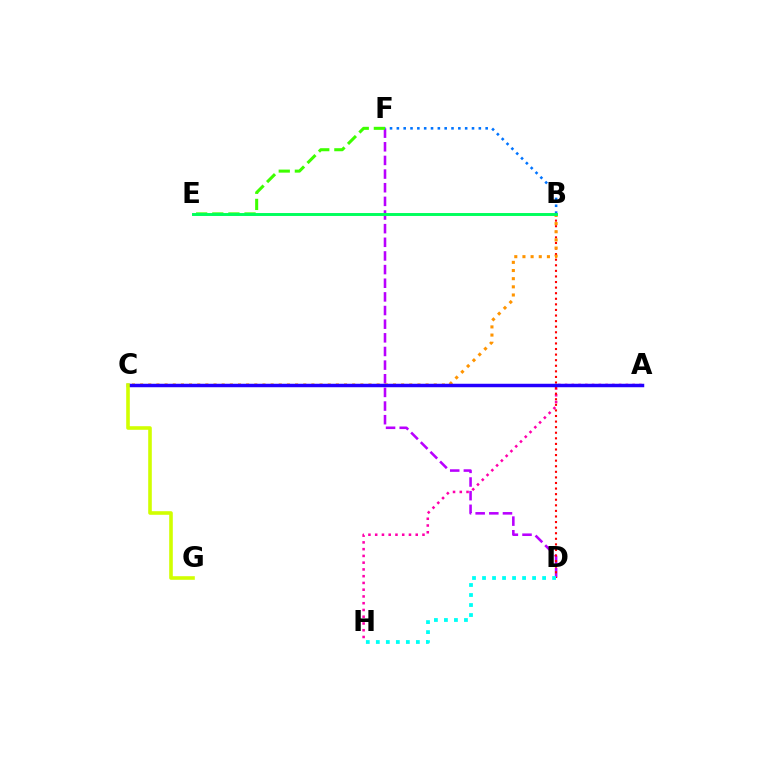{('A', 'H'): [{'color': '#ff00ac', 'line_style': 'dotted', 'thickness': 1.84}], ('D', 'F'): [{'color': '#b900ff', 'line_style': 'dashed', 'thickness': 1.85}], ('E', 'F'): [{'color': '#3dff00', 'line_style': 'dashed', 'thickness': 2.19}], ('B', 'D'): [{'color': '#ff0000', 'line_style': 'dotted', 'thickness': 1.52}], ('D', 'H'): [{'color': '#00fff6', 'line_style': 'dotted', 'thickness': 2.72}], ('B', 'C'): [{'color': '#ff9400', 'line_style': 'dotted', 'thickness': 2.22}], ('B', 'F'): [{'color': '#0074ff', 'line_style': 'dotted', 'thickness': 1.86}], ('A', 'C'): [{'color': '#2500ff', 'line_style': 'solid', 'thickness': 2.5}], ('C', 'G'): [{'color': '#d1ff00', 'line_style': 'solid', 'thickness': 2.59}], ('B', 'E'): [{'color': '#00ff5c', 'line_style': 'solid', 'thickness': 2.11}]}